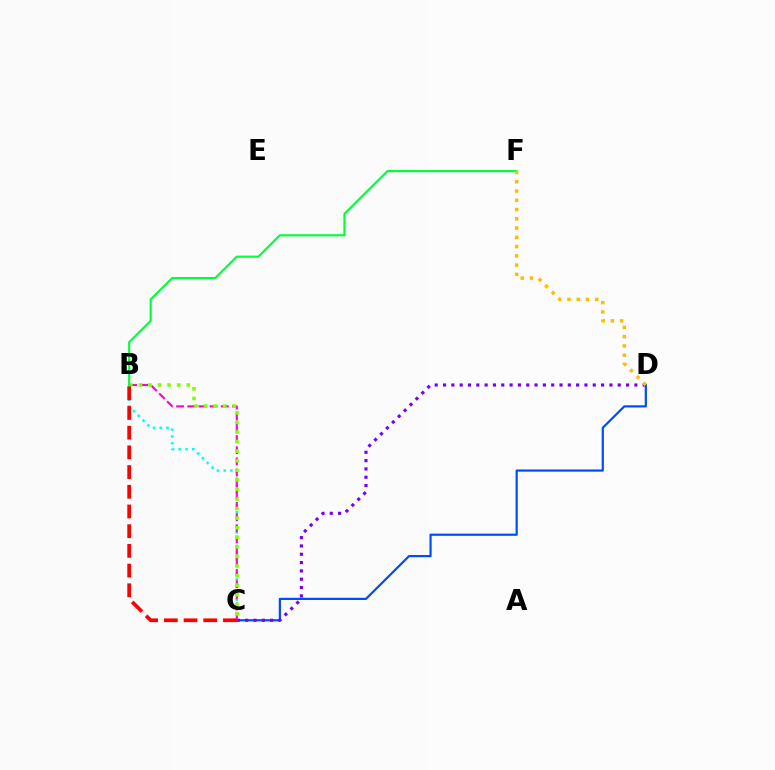{('C', 'D'): [{'color': '#004bff', 'line_style': 'solid', 'thickness': 1.58}, {'color': '#7200ff', 'line_style': 'dotted', 'thickness': 2.26}], ('B', 'C'): [{'color': '#00fff6', 'line_style': 'dotted', 'thickness': 1.83}, {'color': '#ff00cf', 'line_style': 'dashed', 'thickness': 1.52}, {'color': '#84ff00', 'line_style': 'dotted', 'thickness': 2.6}, {'color': '#ff0000', 'line_style': 'dashed', 'thickness': 2.68}], ('B', 'F'): [{'color': '#00ff39', 'line_style': 'solid', 'thickness': 1.54}], ('D', 'F'): [{'color': '#ffbd00', 'line_style': 'dotted', 'thickness': 2.52}]}